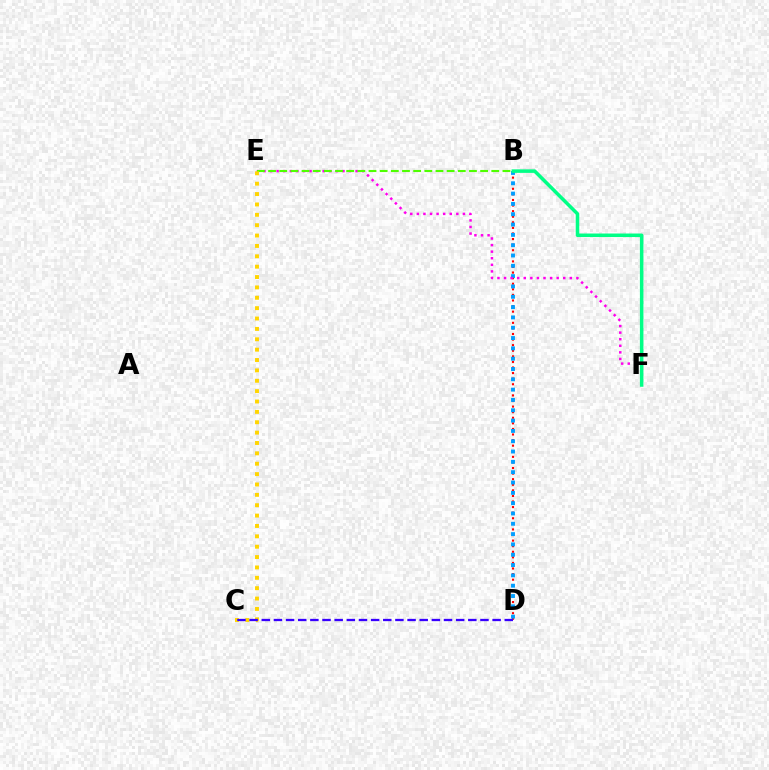{('B', 'D'): [{'color': '#ff0000', 'line_style': 'dotted', 'thickness': 1.52}, {'color': '#009eff', 'line_style': 'dotted', 'thickness': 2.8}], ('E', 'F'): [{'color': '#ff00ed', 'line_style': 'dotted', 'thickness': 1.79}], ('B', 'F'): [{'color': '#00ff86', 'line_style': 'solid', 'thickness': 2.54}], ('B', 'E'): [{'color': '#4fff00', 'line_style': 'dashed', 'thickness': 1.52}], ('C', 'E'): [{'color': '#ffd500', 'line_style': 'dotted', 'thickness': 2.82}], ('C', 'D'): [{'color': '#3700ff', 'line_style': 'dashed', 'thickness': 1.65}]}